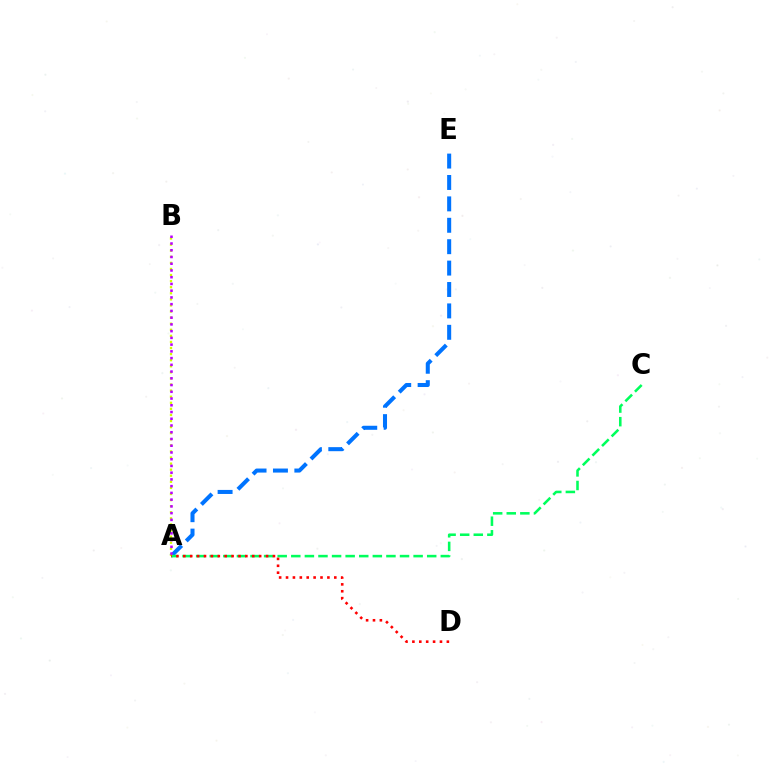{('A', 'E'): [{'color': '#0074ff', 'line_style': 'dashed', 'thickness': 2.91}], ('A', 'C'): [{'color': '#00ff5c', 'line_style': 'dashed', 'thickness': 1.85}], ('A', 'B'): [{'color': '#d1ff00', 'line_style': 'dotted', 'thickness': 1.65}, {'color': '#b900ff', 'line_style': 'dotted', 'thickness': 1.83}], ('A', 'D'): [{'color': '#ff0000', 'line_style': 'dotted', 'thickness': 1.87}]}